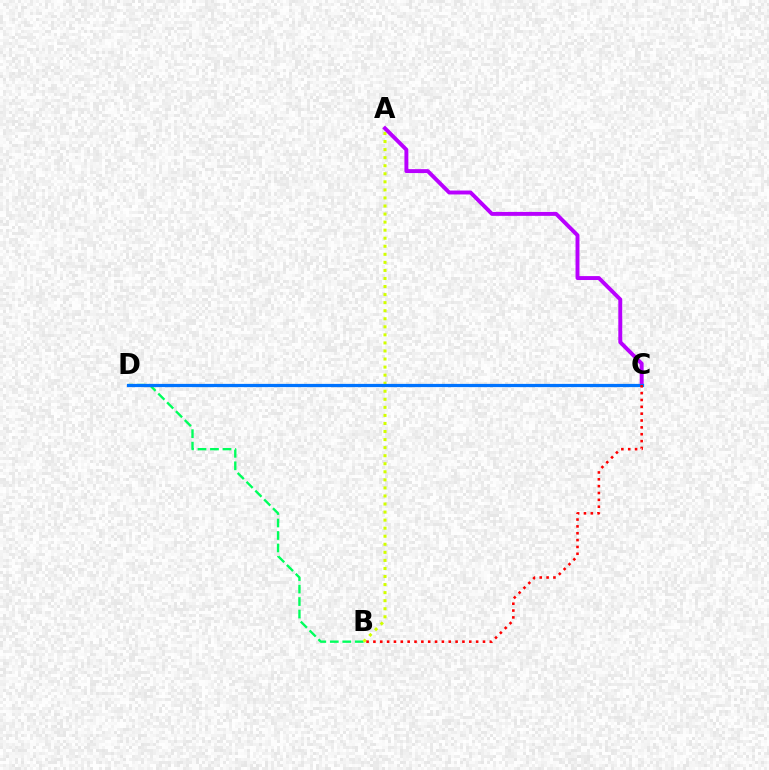{('B', 'D'): [{'color': '#00ff5c', 'line_style': 'dashed', 'thickness': 1.7}], ('A', 'B'): [{'color': '#d1ff00', 'line_style': 'dotted', 'thickness': 2.19}], ('A', 'C'): [{'color': '#b900ff', 'line_style': 'solid', 'thickness': 2.83}], ('C', 'D'): [{'color': '#0074ff', 'line_style': 'solid', 'thickness': 2.33}], ('B', 'C'): [{'color': '#ff0000', 'line_style': 'dotted', 'thickness': 1.86}]}